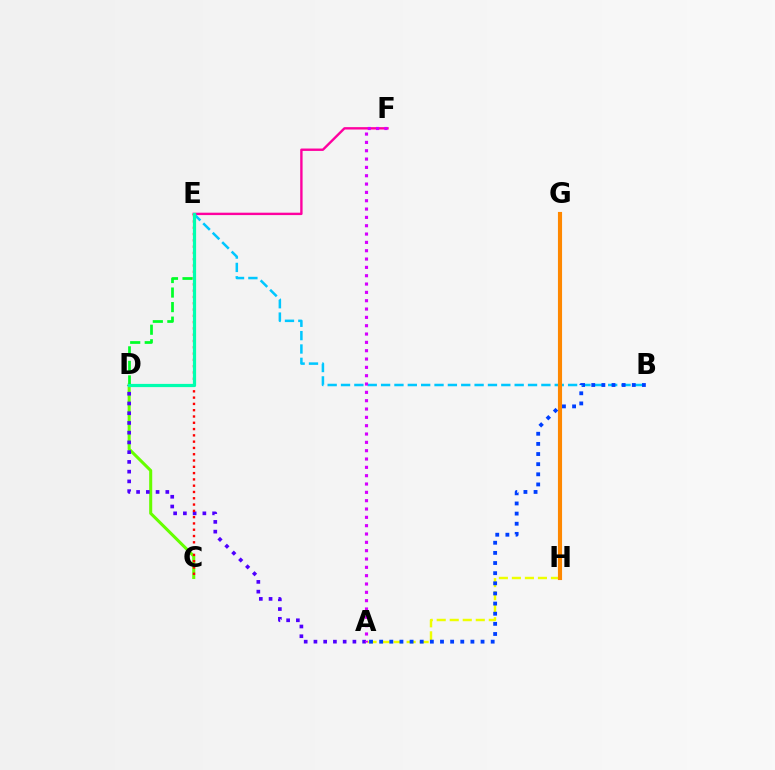{('C', 'D'): [{'color': '#66ff00', 'line_style': 'solid', 'thickness': 2.2}], ('D', 'E'): [{'color': '#00ff27', 'line_style': 'dashed', 'thickness': 1.98}, {'color': '#00ffaf', 'line_style': 'solid', 'thickness': 2.31}], ('A', 'D'): [{'color': '#4f00ff', 'line_style': 'dotted', 'thickness': 2.65}], ('A', 'H'): [{'color': '#eeff00', 'line_style': 'dashed', 'thickness': 1.77}], ('E', 'F'): [{'color': '#ff00a0', 'line_style': 'solid', 'thickness': 1.72}], ('B', 'E'): [{'color': '#00c7ff', 'line_style': 'dashed', 'thickness': 1.81}], ('C', 'E'): [{'color': '#ff0000', 'line_style': 'dotted', 'thickness': 1.71}], ('G', 'H'): [{'color': '#ff8800', 'line_style': 'solid', 'thickness': 2.97}], ('A', 'F'): [{'color': '#d600ff', 'line_style': 'dotted', 'thickness': 2.26}], ('A', 'B'): [{'color': '#003fff', 'line_style': 'dotted', 'thickness': 2.75}]}